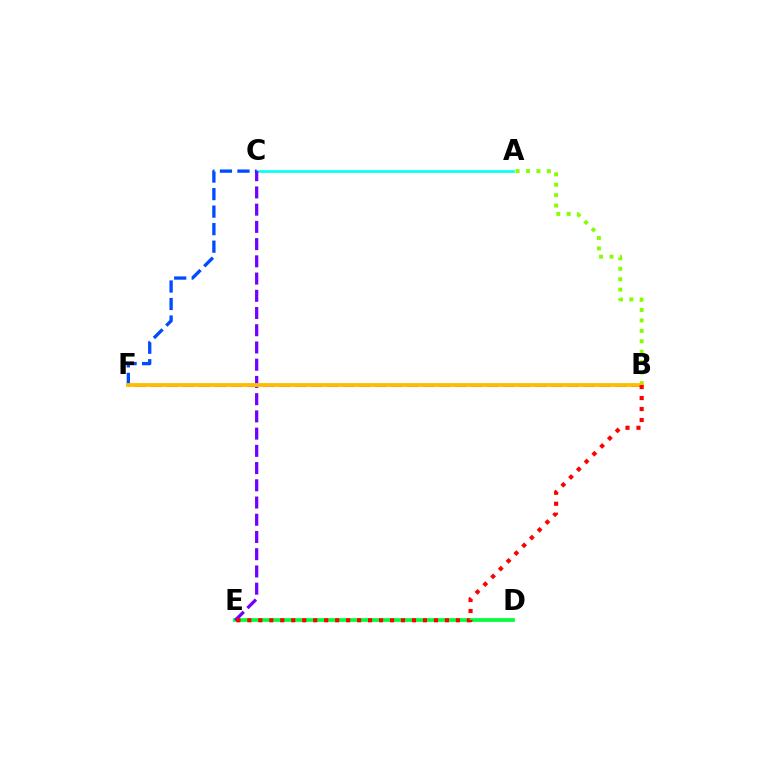{('A', 'C'): [{'color': '#00fff6', 'line_style': 'solid', 'thickness': 1.88}], ('C', 'F'): [{'color': '#004bff', 'line_style': 'dashed', 'thickness': 2.38}], ('B', 'F'): [{'color': '#ff00cf', 'line_style': 'dashed', 'thickness': 2.18}, {'color': '#ffbd00', 'line_style': 'solid', 'thickness': 2.74}], ('D', 'E'): [{'color': '#00ff39', 'line_style': 'solid', 'thickness': 2.66}], ('C', 'E'): [{'color': '#7200ff', 'line_style': 'dashed', 'thickness': 2.34}], ('A', 'B'): [{'color': '#84ff00', 'line_style': 'dotted', 'thickness': 2.84}], ('B', 'E'): [{'color': '#ff0000', 'line_style': 'dotted', 'thickness': 2.98}]}